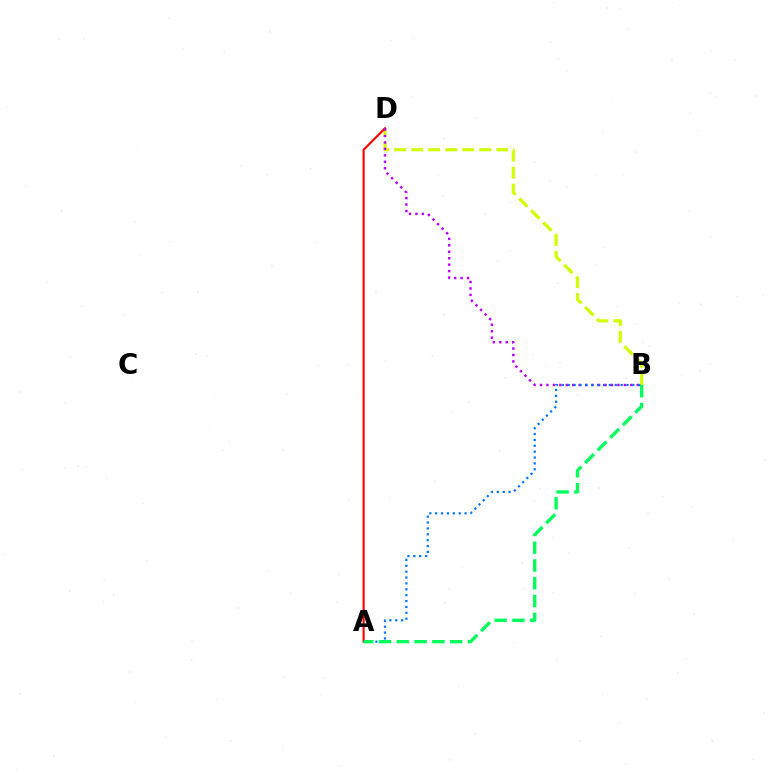{('B', 'D'): [{'color': '#d1ff00', 'line_style': 'dashed', 'thickness': 2.31}, {'color': '#b900ff', 'line_style': 'dotted', 'thickness': 1.75}], ('A', 'D'): [{'color': '#ff0000', 'line_style': 'solid', 'thickness': 1.54}], ('A', 'B'): [{'color': '#0074ff', 'line_style': 'dotted', 'thickness': 1.6}, {'color': '#00ff5c', 'line_style': 'dashed', 'thickness': 2.42}]}